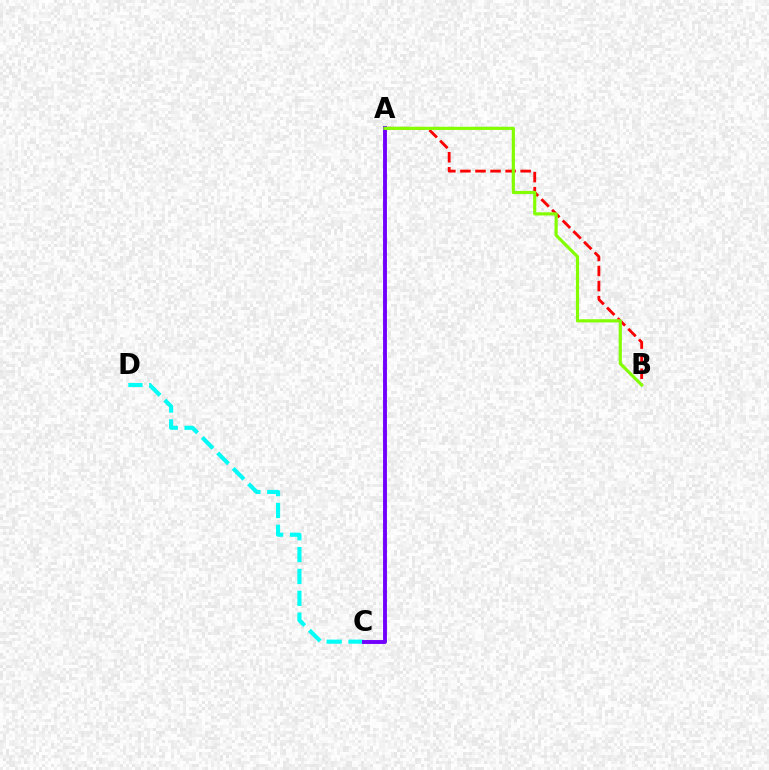{('C', 'D'): [{'color': '#00fff6', 'line_style': 'dashed', 'thickness': 2.97}], ('A', 'B'): [{'color': '#ff0000', 'line_style': 'dashed', 'thickness': 2.05}, {'color': '#84ff00', 'line_style': 'solid', 'thickness': 2.29}], ('A', 'C'): [{'color': '#7200ff', 'line_style': 'solid', 'thickness': 2.81}]}